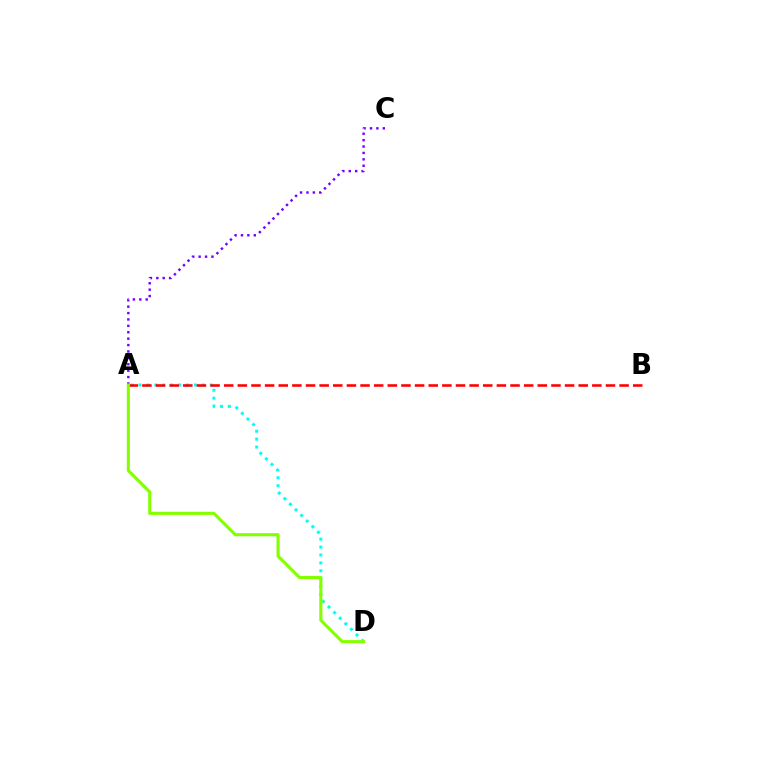{('A', 'D'): [{'color': '#00fff6', 'line_style': 'dotted', 'thickness': 2.15}, {'color': '#84ff00', 'line_style': 'solid', 'thickness': 2.24}], ('A', 'B'): [{'color': '#ff0000', 'line_style': 'dashed', 'thickness': 1.85}], ('A', 'C'): [{'color': '#7200ff', 'line_style': 'dotted', 'thickness': 1.74}]}